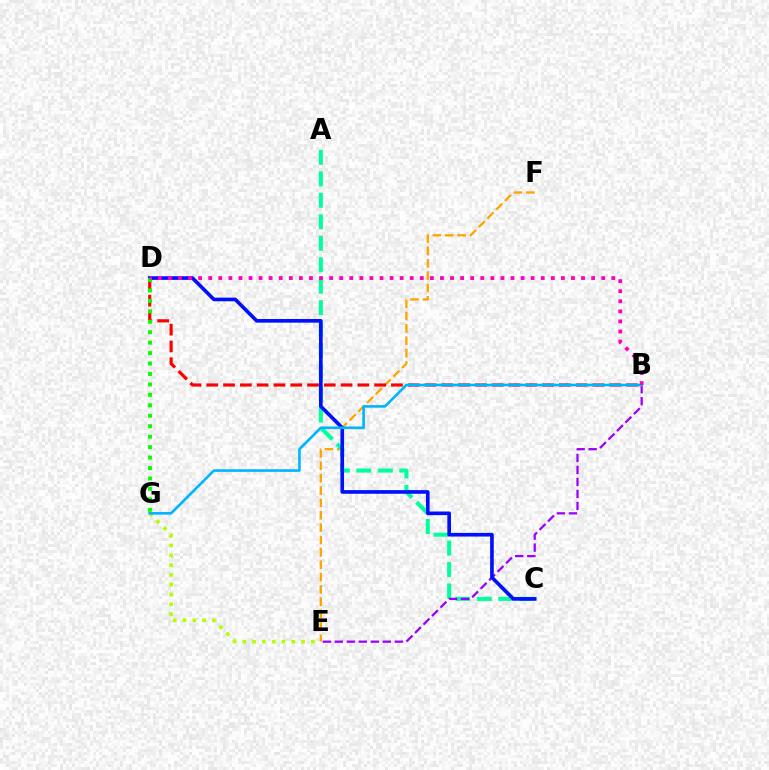{('E', 'G'): [{'color': '#b3ff00', 'line_style': 'dotted', 'thickness': 2.66}], ('E', 'F'): [{'color': '#ffa500', 'line_style': 'dashed', 'thickness': 1.68}], ('A', 'C'): [{'color': '#00ff9d', 'line_style': 'dashed', 'thickness': 2.92}], ('B', 'E'): [{'color': '#9b00ff', 'line_style': 'dashed', 'thickness': 1.63}], ('C', 'D'): [{'color': '#0010ff', 'line_style': 'solid', 'thickness': 2.63}], ('B', 'D'): [{'color': '#ff0000', 'line_style': 'dashed', 'thickness': 2.28}, {'color': '#ff00bd', 'line_style': 'dotted', 'thickness': 2.74}], ('B', 'G'): [{'color': '#00b5ff', 'line_style': 'solid', 'thickness': 1.88}], ('D', 'G'): [{'color': '#08ff00', 'line_style': 'dotted', 'thickness': 2.84}]}